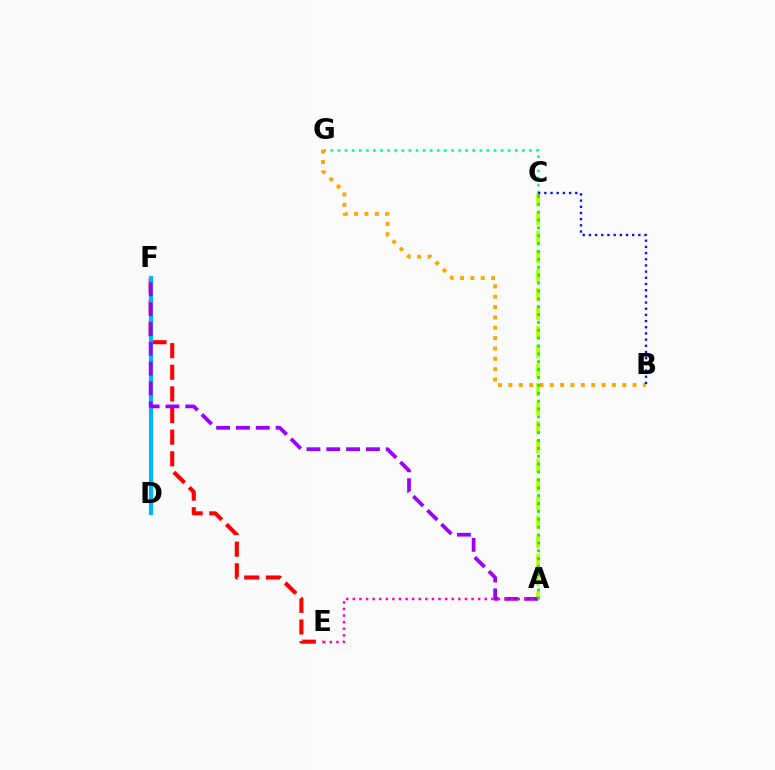{('C', 'G'): [{'color': '#00ff9d', 'line_style': 'dotted', 'thickness': 1.93}], ('B', 'G'): [{'color': '#ffa500', 'line_style': 'dotted', 'thickness': 2.81}], ('A', 'C'): [{'color': '#b3ff00', 'line_style': 'dashed', 'thickness': 2.58}, {'color': '#08ff00', 'line_style': 'dotted', 'thickness': 2.14}], ('E', 'F'): [{'color': '#ff0000', 'line_style': 'dashed', 'thickness': 2.94}], ('B', 'C'): [{'color': '#0010ff', 'line_style': 'dotted', 'thickness': 1.68}], ('D', 'F'): [{'color': '#00b5ff', 'line_style': 'solid', 'thickness': 2.98}], ('A', 'F'): [{'color': '#9b00ff', 'line_style': 'dashed', 'thickness': 2.69}], ('A', 'E'): [{'color': '#ff00bd', 'line_style': 'dotted', 'thickness': 1.79}]}